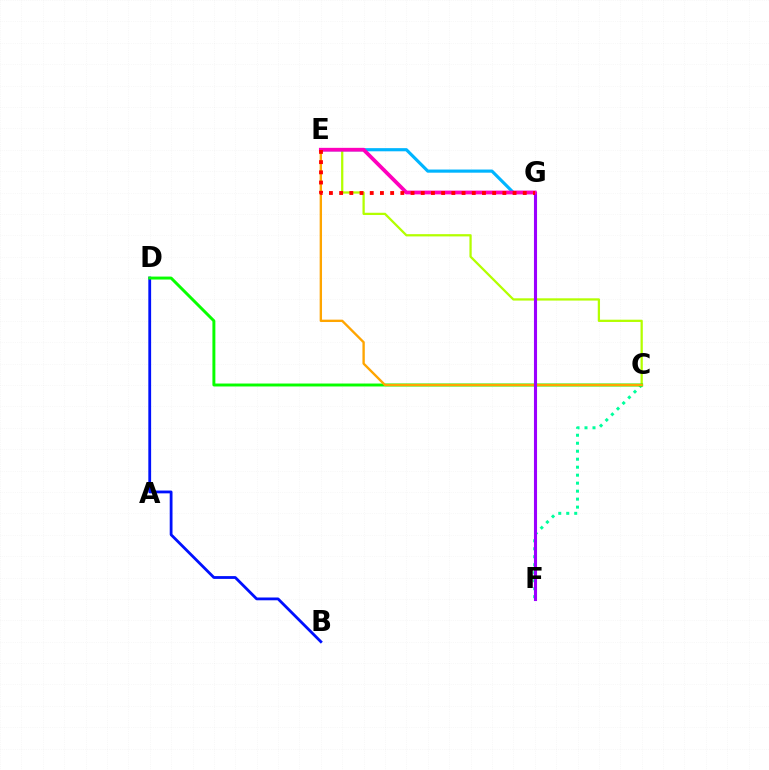{('C', 'F'): [{'color': '#00ff9d', 'line_style': 'dotted', 'thickness': 2.17}], ('B', 'D'): [{'color': '#0010ff', 'line_style': 'solid', 'thickness': 2.01}], ('C', 'E'): [{'color': '#b3ff00', 'line_style': 'solid', 'thickness': 1.63}, {'color': '#ffa500', 'line_style': 'solid', 'thickness': 1.7}], ('E', 'G'): [{'color': '#00b5ff', 'line_style': 'solid', 'thickness': 2.27}, {'color': '#ff00bd', 'line_style': 'solid', 'thickness': 2.71}, {'color': '#ff0000', 'line_style': 'dotted', 'thickness': 2.77}], ('C', 'D'): [{'color': '#08ff00', 'line_style': 'solid', 'thickness': 2.12}], ('F', 'G'): [{'color': '#9b00ff', 'line_style': 'solid', 'thickness': 2.23}]}